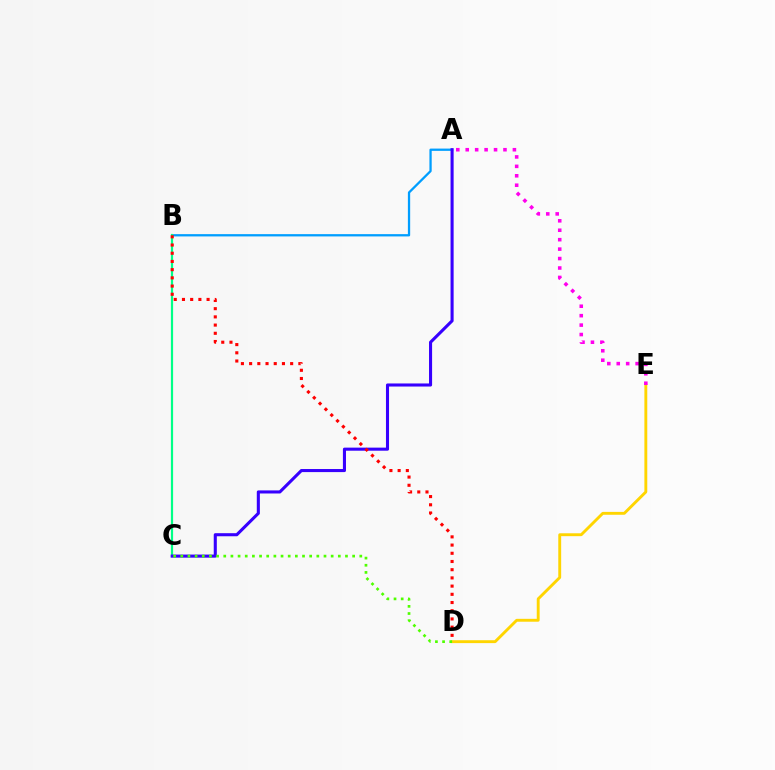{('D', 'E'): [{'color': '#ffd500', 'line_style': 'solid', 'thickness': 2.07}], ('A', 'B'): [{'color': '#009eff', 'line_style': 'solid', 'thickness': 1.64}], ('B', 'C'): [{'color': '#00ff86', 'line_style': 'solid', 'thickness': 1.58}], ('A', 'C'): [{'color': '#3700ff', 'line_style': 'solid', 'thickness': 2.22}], ('A', 'E'): [{'color': '#ff00ed', 'line_style': 'dotted', 'thickness': 2.56}], ('C', 'D'): [{'color': '#4fff00', 'line_style': 'dotted', 'thickness': 1.95}], ('B', 'D'): [{'color': '#ff0000', 'line_style': 'dotted', 'thickness': 2.23}]}